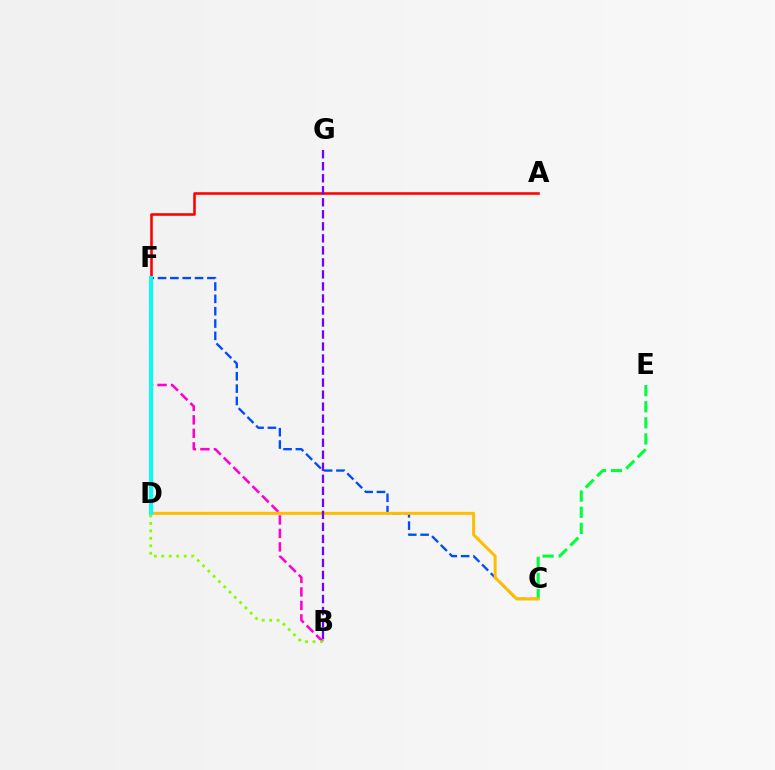{('C', 'F'): [{'color': '#004bff', 'line_style': 'dashed', 'thickness': 1.68}], ('A', 'F'): [{'color': '#ff0000', 'line_style': 'solid', 'thickness': 1.85}], ('C', 'E'): [{'color': '#00ff39', 'line_style': 'dashed', 'thickness': 2.19}], ('B', 'F'): [{'color': '#ff00cf', 'line_style': 'dashed', 'thickness': 1.83}], ('C', 'D'): [{'color': '#ffbd00', 'line_style': 'solid', 'thickness': 2.17}], ('B', 'D'): [{'color': '#84ff00', 'line_style': 'dotted', 'thickness': 2.03}], ('B', 'G'): [{'color': '#7200ff', 'line_style': 'dashed', 'thickness': 1.63}], ('D', 'F'): [{'color': '#00fff6', 'line_style': 'solid', 'thickness': 2.83}]}